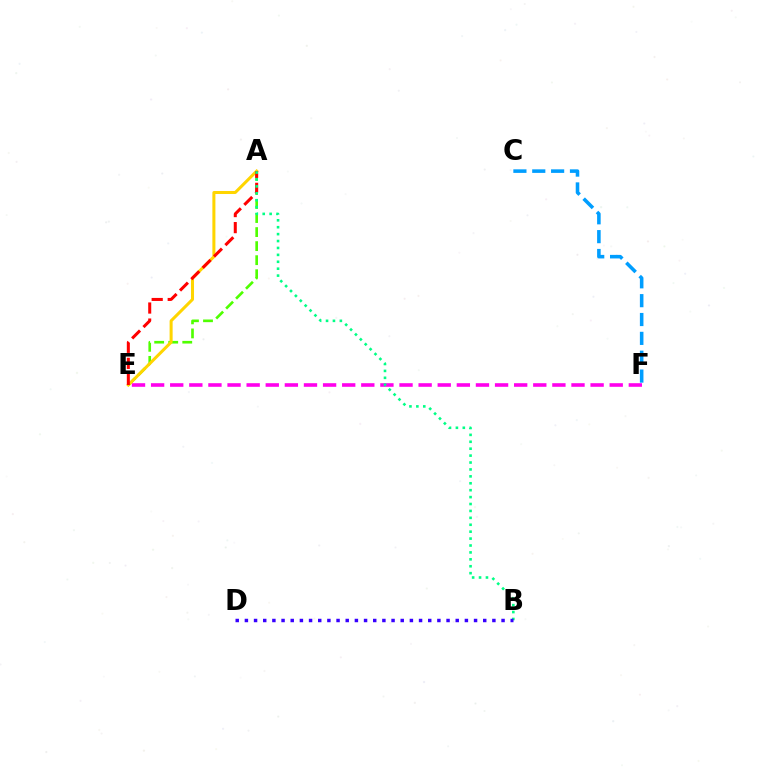{('A', 'E'): [{'color': '#4fff00', 'line_style': 'dashed', 'thickness': 1.91}, {'color': '#ffd500', 'line_style': 'solid', 'thickness': 2.18}, {'color': '#ff0000', 'line_style': 'dashed', 'thickness': 2.18}], ('E', 'F'): [{'color': '#ff00ed', 'line_style': 'dashed', 'thickness': 2.6}], ('A', 'B'): [{'color': '#00ff86', 'line_style': 'dotted', 'thickness': 1.88}], ('B', 'D'): [{'color': '#3700ff', 'line_style': 'dotted', 'thickness': 2.49}], ('C', 'F'): [{'color': '#009eff', 'line_style': 'dashed', 'thickness': 2.56}]}